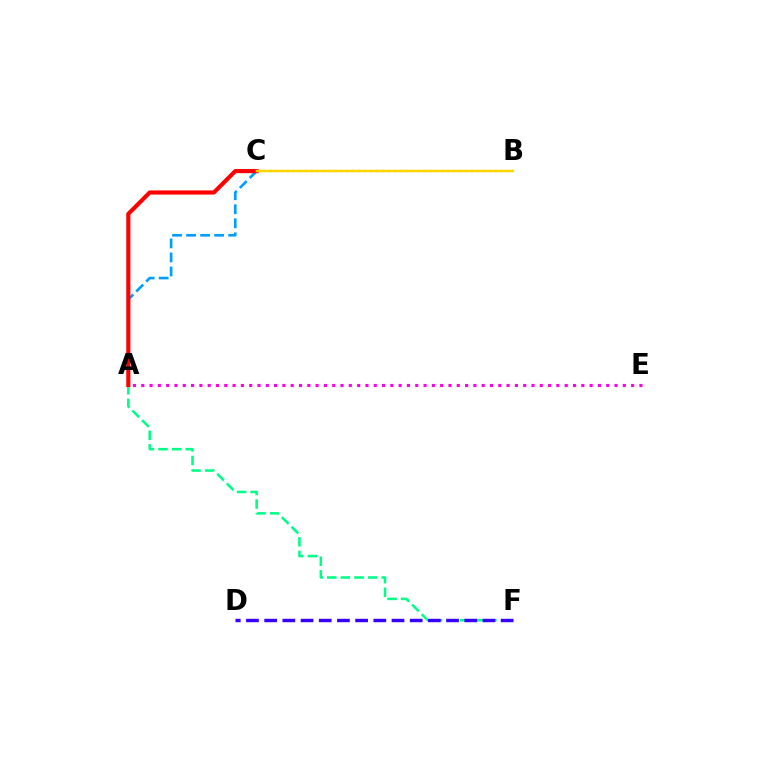{('A', 'C'): [{'color': '#009eff', 'line_style': 'dashed', 'thickness': 1.91}, {'color': '#ff0000', 'line_style': 'solid', 'thickness': 2.98}], ('B', 'C'): [{'color': '#4fff00', 'line_style': 'dotted', 'thickness': 1.61}, {'color': '#ffd500', 'line_style': 'solid', 'thickness': 1.77}], ('A', 'F'): [{'color': '#00ff86', 'line_style': 'dashed', 'thickness': 1.85}], ('D', 'F'): [{'color': '#3700ff', 'line_style': 'dashed', 'thickness': 2.47}], ('A', 'E'): [{'color': '#ff00ed', 'line_style': 'dotted', 'thickness': 2.26}]}